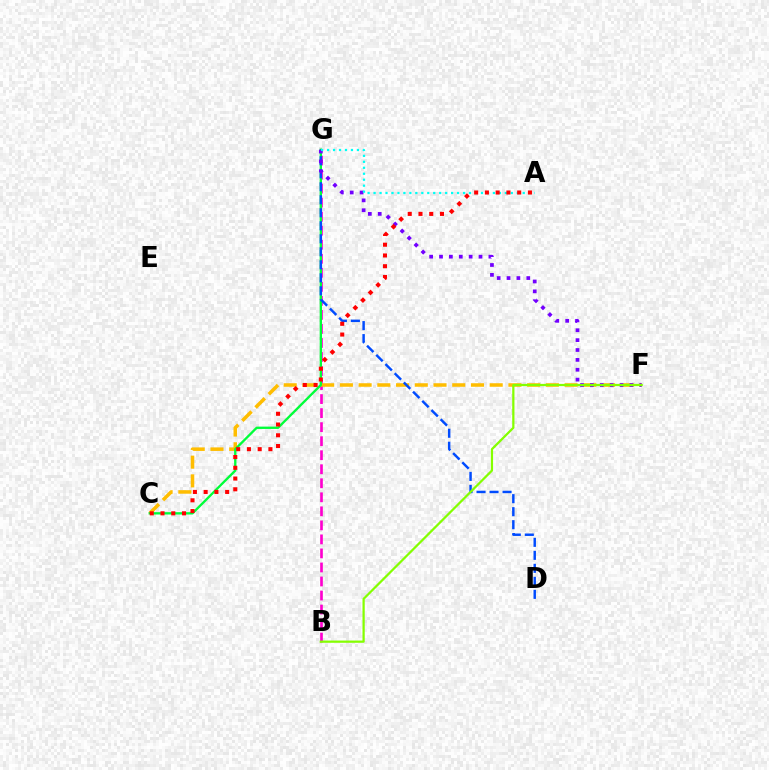{('B', 'G'): [{'color': '#ff00cf', 'line_style': 'dashed', 'thickness': 1.91}], ('C', 'F'): [{'color': '#ffbd00', 'line_style': 'dashed', 'thickness': 2.54}], ('C', 'G'): [{'color': '#00ff39', 'line_style': 'solid', 'thickness': 1.68}], ('D', 'G'): [{'color': '#004bff', 'line_style': 'dashed', 'thickness': 1.77}], ('F', 'G'): [{'color': '#7200ff', 'line_style': 'dotted', 'thickness': 2.68}], ('A', 'G'): [{'color': '#00fff6', 'line_style': 'dotted', 'thickness': 1.62}], ('B', 'F'): [{'color': '#84ff00', 'line_style': 'solid', 'thickness': 1.61}], ('A', 'C'): [{'color': '#ff0000', 'line_style': 'dotted', 'thickness': 2.92}]}